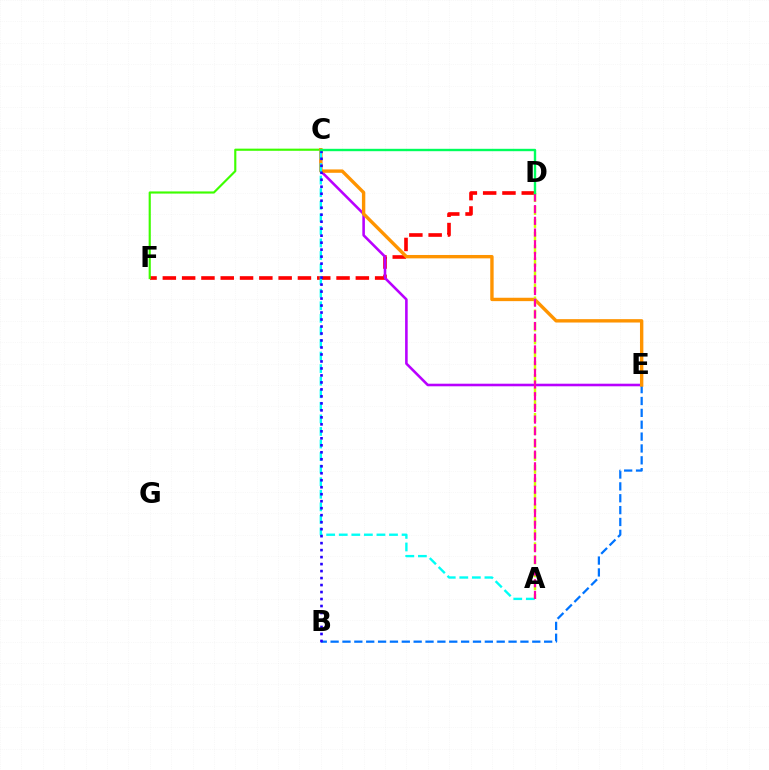{('D', 'F'): [{'color': '#ff0000', 'line_style': 'dashed', 'thickness': 2.62}], ('C', 'F'): [{'color': '#3dff00', 'line_style': 'solid', 'thickness': 1.55}], ('C', 'E'): [{'color': '#b900ff', 'line_style': 'solid', 'thickness': 1.86}, {'color': '#ff9400', 'line_style': 'solid', 'thickness': 2.43}], ('B', 'E'): [{'color': '#0074ff', 'line_style': 'dashed', 'thickness': 1.61}], ('A', 'C'): [{'color': '#00fff6', 'line_style': 'dashed', 'thickness': 1.71}], ('B', 'C'): [{'color': '#2500ff', 'line_style': 'dotted', 'thickness': 1.9}], ('A', 'D'): [{'color': '#d1ff00', 'line_style': 'dashed', 'thickness': 1.76}, {'color': '#ff00ac', 'line_style': 'dashed', 'thickness': 1.59}], ('C', 'D'): [{'color': '#00ff5c', 'line_style': 'solid', 'thickness': 1.72}]}